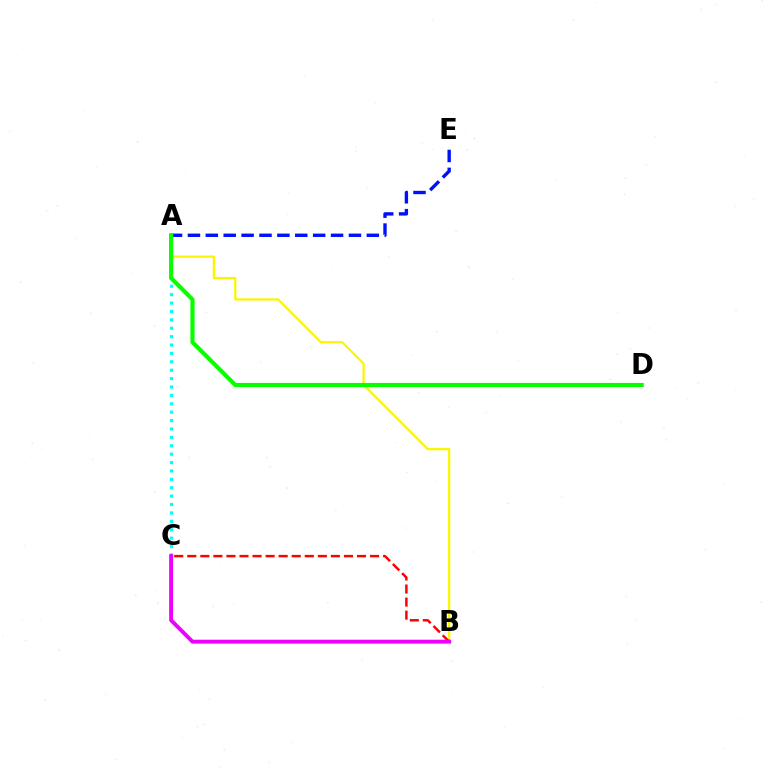{('A', 'C'): [{'color': '#00fff6', 'line_style': 'dotted', 'thickness': 2.28}], ('A', 'B'): [{'color': '#fcf500', 'line_style': 'solid', 'thickness': 1.62}], ('A', 'E'): [{'color': '#0010ff', 'line_style': 'dashed', 'thickness': 2.43}], ('A', 'D'): [{'color': '#08ff00', 'line_style': 'solid', 'thickness': 3.0}], ('B', 'C'): [{'color': '#ff0000', 'line_style': 'dashed', 'thickness': 1.77}, {'color': '#ee00ff', 'line_style': 'solid', 'thickness': 2.82}]}